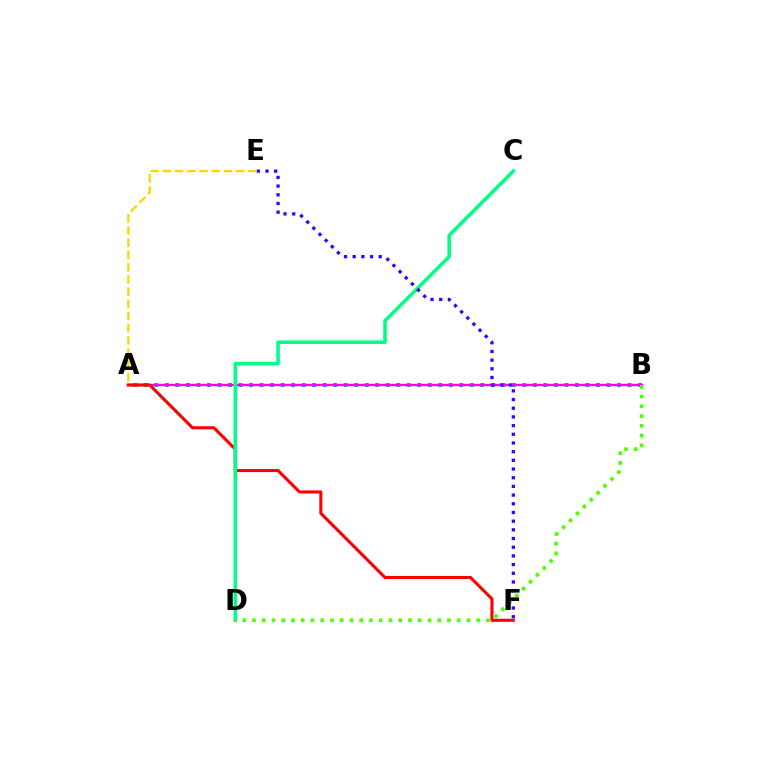{('A', 'B'): [{'color': '#009eff', 'line_style': 'dotted', 'thickness': 2.86}, {'color': '#ff00ed', 'line_style': 'solid', 'thickness': 1.71}], ('A', 'F'): [{'color': '#ff0000', 'line_style': 'solid', 'thickness': 2.22}], ('C', 'D'): [{'color': '#00ff86', 'line_style': 'solid', 'thickness': 2.55}], ('E', 'F'): [{'color': '#3700ff', 'line_style': 'dotted', 'thickness': 2.36}], ('A', 'E'): [{'color': '#ffd500', 'line_style': 'dashed', 'thickness': 1.66}], ('B', 'D'): [{'color': '#4fff00', 'line_style': 'dotted', 'thickness': 2.65}]}